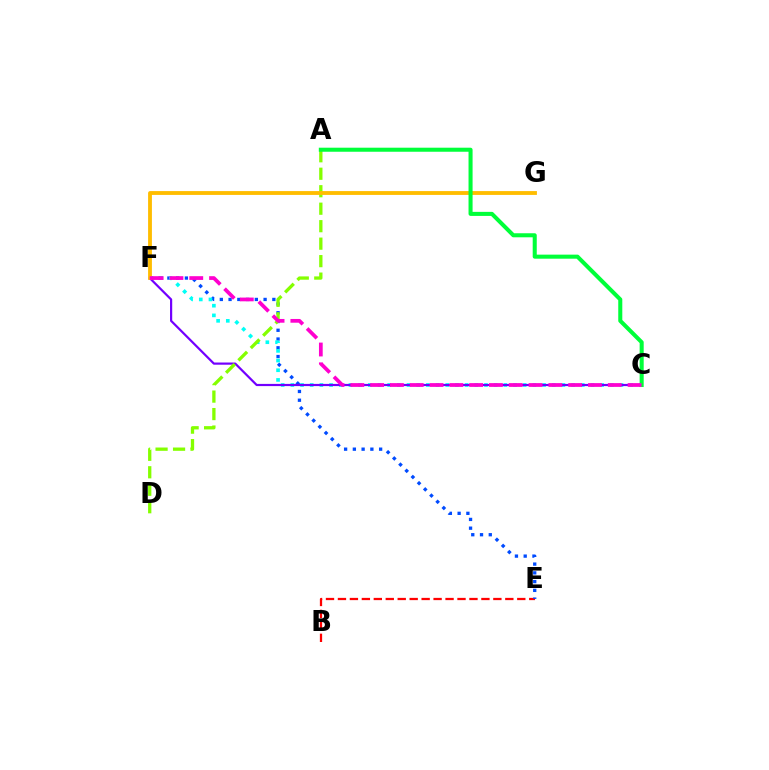{('B', 'E'): [{'color': '#ff0000', 'line_style': 'dashed', 'thickness': 1.62}], ('E', 'F'): [{'color': '#004bff', 'line_style': 'dotted', 'thickness': 2.38}], ('C', 'F'): [{'color': '#00fff6', 'line_style': 'dotted', 'thickness': 2.63}, {'color': '#7200ff', 'line_style': 'solid', 'thickness': 1.58}, {'color': '#ff00cf', 'line_style': 'dashed', 'thickness': 2.69}], ('A', 'D'): [{'color': '#84ff00', 'line_style': 'dashed', 'thickness': 2.37}], ('F', 'G'): [{'color': '#ffbd00', 'line_style': 'solid', 'thickness': 2.75}], ('A', 'C'): [{'color': '#00ff39', 'line_style': 'solid', 'thickness': 2.92}]}